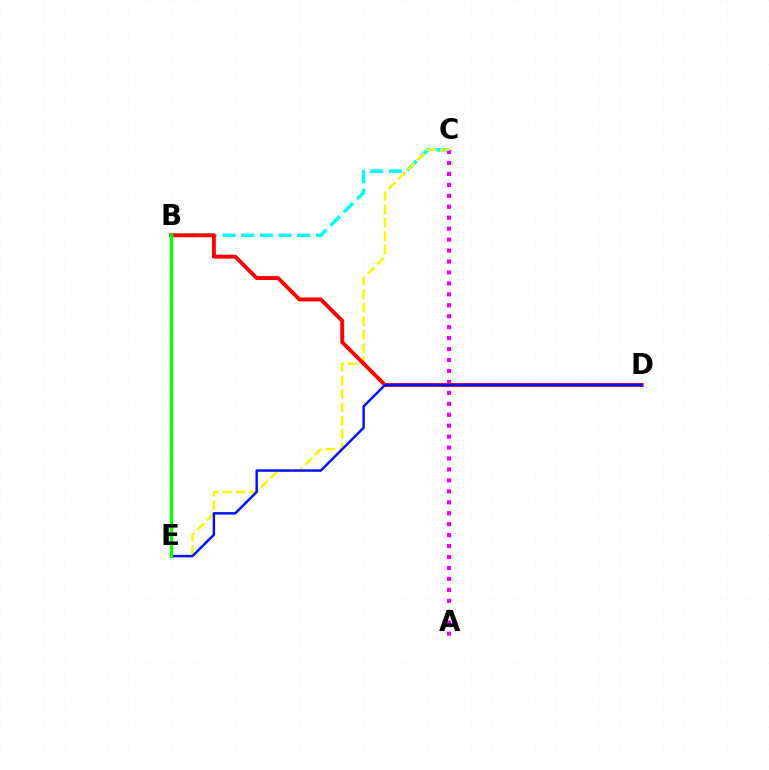{('B', 'C'): [{'color': '#00fff6', 'line_style': 'dashed', 'thickness': 2.54}], ('A', 'C'): [{'color': '#ee00ff', 'line_style': 'dotted', 'thickness': 2.97}], ('C', 'E'): [{'color': '#fcf500', 'line_style': 'dashed', 'thickness': 1.82}], ('B', 'D'): [{'color': '#ff0000', 'line_style': 'solid', 'thickness': 2.81}], ('D', 'E'): [{'color': '#0010ff', 'line_style': 'solid', 'thickness': 1.76}], ('B', 'E'): [{'color': '#08ff00', 'line_style': 'solid', 'thickness': 2.37}]}